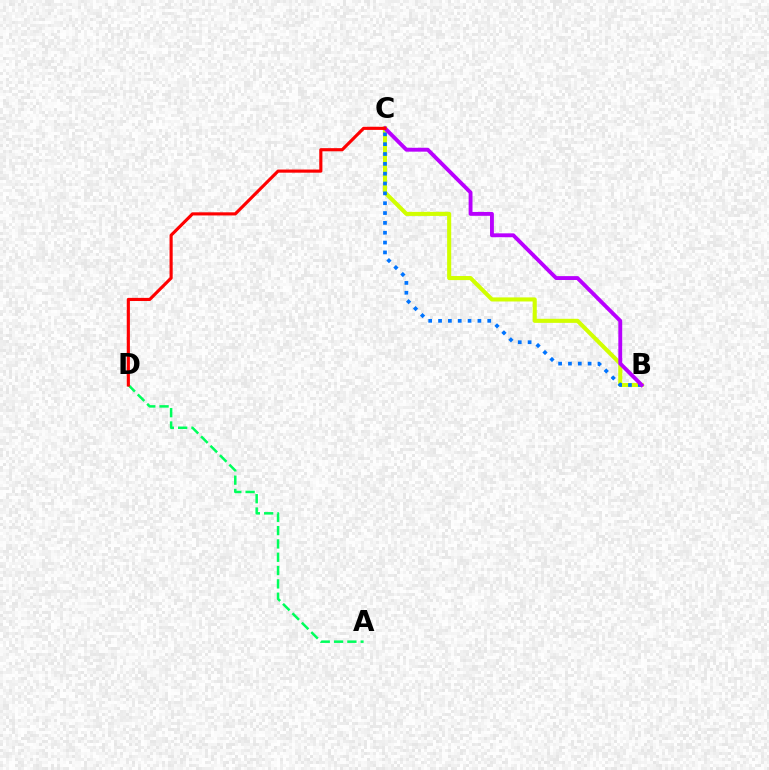{('B', 'C'): [{'color': '#d1ff00', 'line_style': 'solid', 'thickness': 2.94}, {'color': '#0074ff', 'line_style': 'dotted', 'thickness': 2.67}, {'color': '#b900ff', 'line_style': 'solid', 'thickness': 2.79}], ('A', 'D'): [{'color': '#00ff5c', 'line_style': 'dashed', 'thickness': 1.81}], ('C', 'D'): [{'color': '#ff0000', 'line_style': 'solid', 'thickness': 2.26}]}